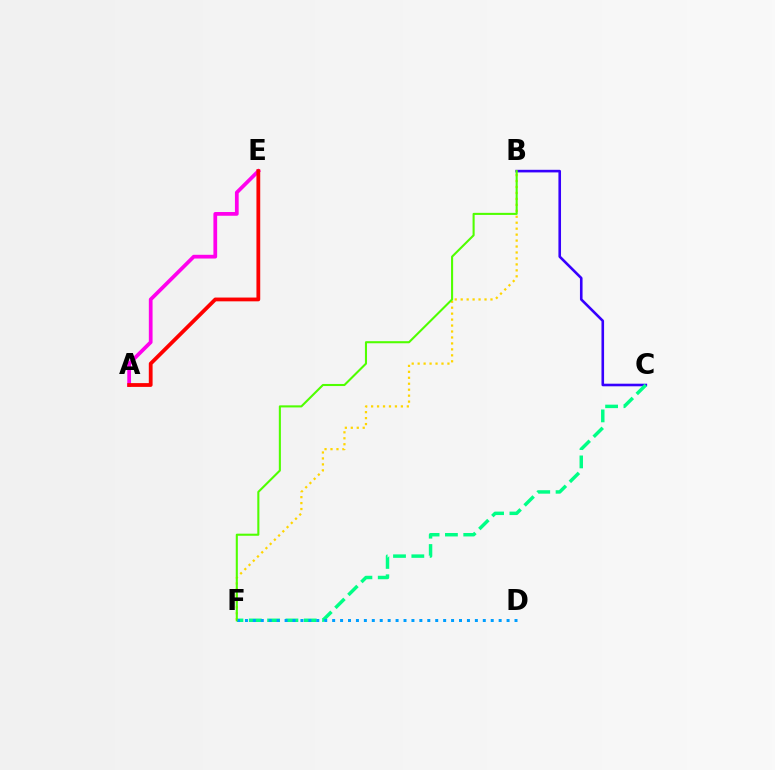{('A', 'E'): [{'color': '#ff00ed', 'line_style': 'solid', 'thickness': 2.69}, {'color': '#ff0000', 'line_style': 'solid', 'thickness': 2.73}], ('B', 'C'): [{'color': '#3700ff', 'line_style': 'solid', 'thickness': 1.87}], ('C', 'F'): [{'color': '#00ff86', 'line_style': 'dashed', 'thickness': 2.49}], ('B', 'F'): [{'color': '#ffd500', 'line_style': 'dotted', 'thickness': 1.62}, {'color': '#4fff00', 'line_style': 'solid', 'thickness': 1.5}], ('D', 'F'): [{'color': '#009eff', 'line_style': 'dotted', 'thickness': 2.15}]}